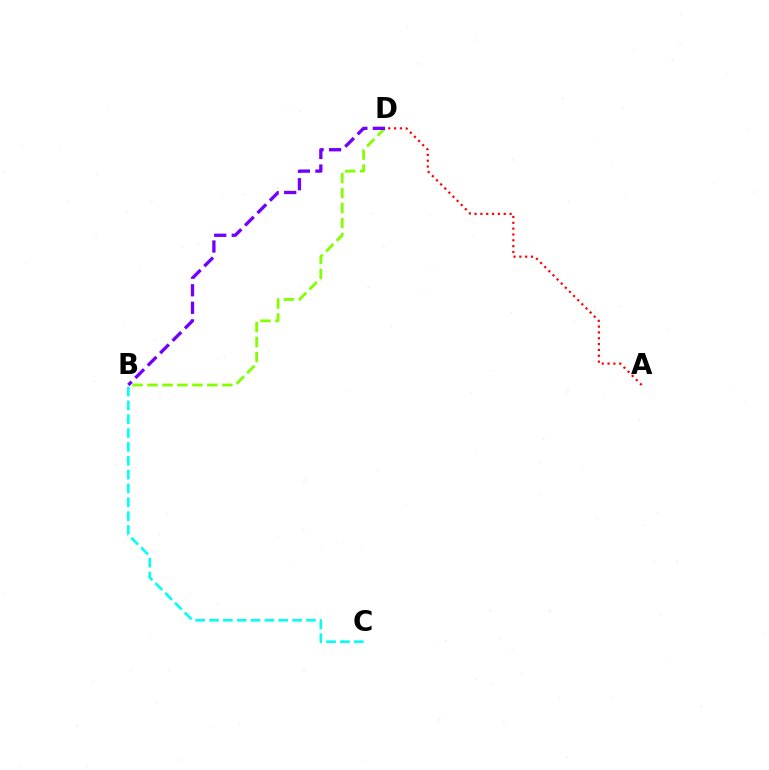{('B', 'D'): [{'color': '#84ff00', 'line_style': 'dashed', 'thickness': 2.03}, {'color': '#7200ff', 'line_style': 'dashed', 'thickness': 2.38}], ('A', 'D'): [{'color': '#ff0000', 'line_style': 'dotted', 'thickness': 1.59}], ('B', 'C'): [{'color': '#00fff6', 'line_style': 'dashed', 'thickness': 1.88}]}